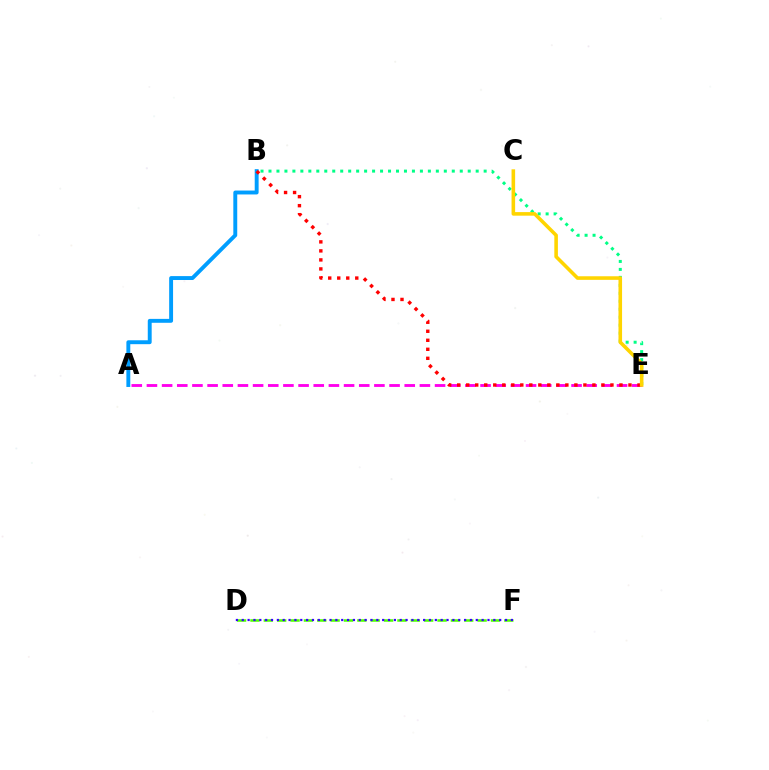{('B', 'E'): [{'color': '#00ff86', 'line_style': 'dotted', 'thickness': 2.17}, {'color': '#ff0000', 'line_style': 'dotted', 'thickness': 2.45}], ('A', 'E'): [{'color': '#ff00ed', 'line_style': 'dashed', 'thickness': 2.06}], ('D', 'F'): [{'color': '#4fff00', 'line_style': 'dashed', 'thickness': 1.82}, {'color': '#3700ff', 'line_style': 'dotted', 'thickness': 1.59}], ('A', 'B'): [{'color': '#009eff', 'line_style': 'solid', 'thickness': 2.81}], ('C', 'E'): [{'color': '#ffd500', 'line_style': 'solid', 'thickness': 2.58}]}